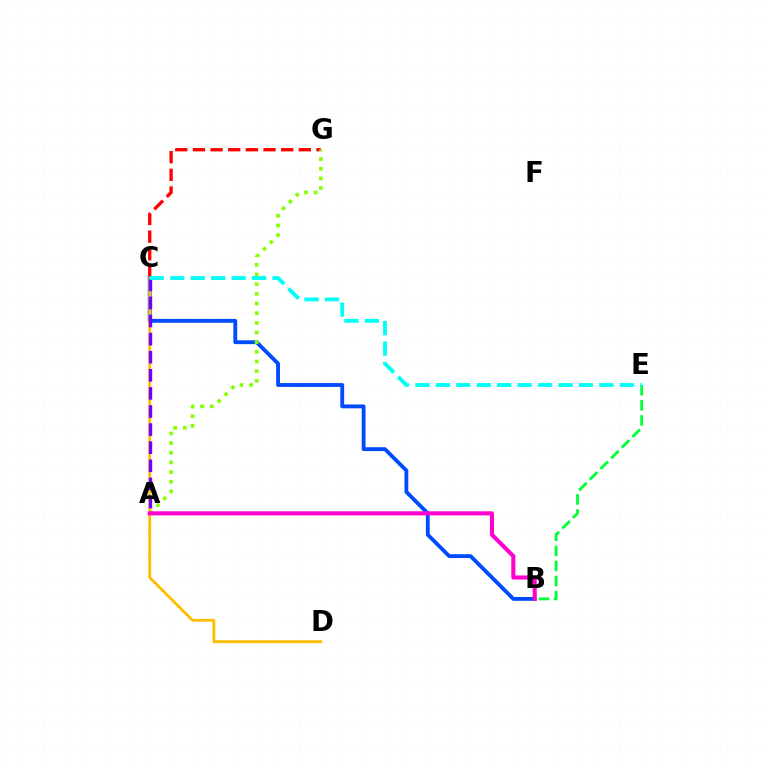{('C', 'G'): [{'color': '#ff0000', 'line_style': 'dashed', 'thickness': 2.4}], ('B', 'C'): [{'color': '#004bff', 'line_style': 'solid', 'thickness': 2.77}], ('B', 'E'): [{'color': '#00ff39', 'line_style': 'dashed', 'thickness': 2.05}], ('A', 'G'): [{'color': '#84ff00', 'line_style': 'dotted', 'thickness': 2.63}], ('C', 'D'): [{'color': '#ffbd00', 'line_style': 'solid', 'thickness': 2.03}], ('A', 'C'): [{'color': '#7200ff', 'line_style': 'dashed', 'thickness': 2.46}], ('A', 'B'): [{'color': '#ff00cf', 'line_style': 'solid', 'thickness': 2.94}], ('C', 'E'): [{'color': '#00fff6', 'line_style': 'dashed', 'thickness': 2.78}]}